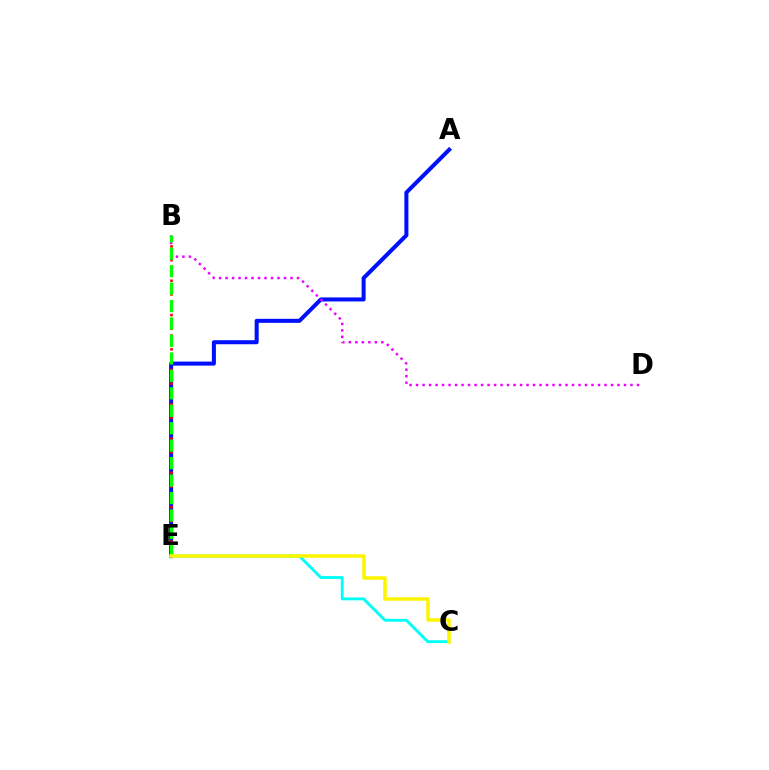{('A', 'E'): [{'color': '#0010ff', 'line_style': 'solid', 'thickness': 2.9}], ('B', 'E'): [{'color': '#ff0000', 'line_style': 'dotted', 'thickness': 1.86}, {'color': '#08ff00', 'line_style': 'dashed', 'thickness': 2.37}], ('B', 'D'): [{'color': '#ee00ff', 'line_style': 'dotted', 'thickness': 1.77}], ('C', 'E'): [{'color': '#00fff6', 'line_style': 'solid', 'thickness': 2.08}, {'color': '#fcf500', 'line_style': 'solid', 'thickness': 2.54}]}